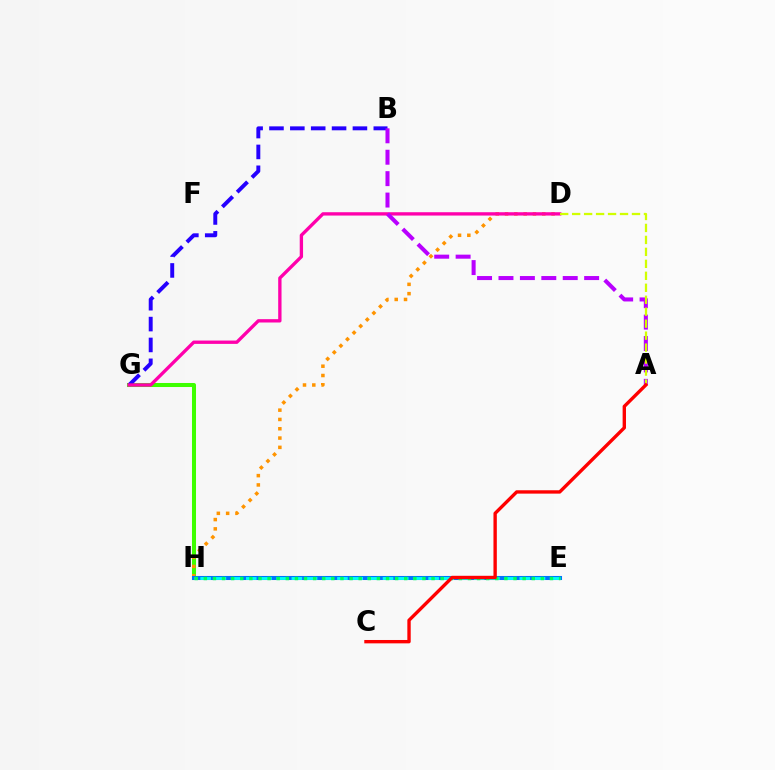{('G', 'H'): [{'color': '#3dff00', 'line_style': 'solid', 'thickness': 2.9}], ('D', 'H'): [{'color': '#ff9400', 'line_style': 'dotted', 'thickness': 2.53}], ('B', 'G'): [{'color': '#2500ff', 'line_style': 'dashed', 'thickness': 2.83}], ('D', 'G'): [{'color': '#ff00ac', 'line_style': 'solid', 'thickness': 2.4}], ('A', 'B'): [{'color': '#b900ff', 'line_style': 'dashed', 'thickness': 2.91}], ('E', 'H'): [{'color': '#0074ff', 'line_style': 'solid', 'thickness': 2.93}, {'color': '#00fff6', 'line_style': 'dashed', 'thickness': 2.06}, {'color': '#00ff5c', 'line_style': 'dotted', 'thickness': 2.47}], ('A', 'D'): [{'color': '#d1ff00', 'line_style': 'dashed', 'thickness': 1.63}], ('A', 'C'): [{'color': '#ff0000', 'line_style': 'solid', 'thickness': 2.42}]}